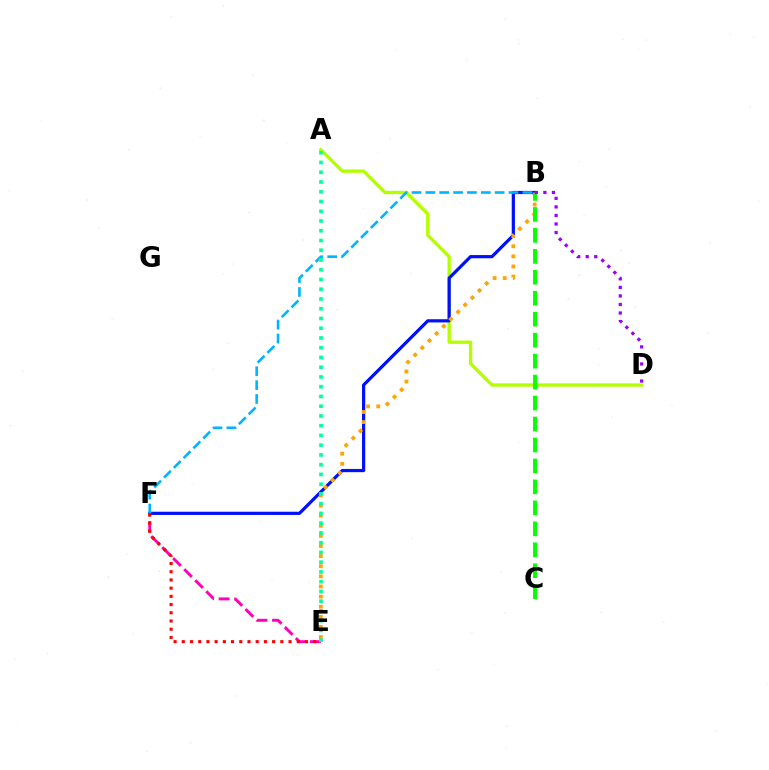{('A', 'D'): [{'color': '#b3ff00', 'line_style': 'solid', 'thickness': 2.4}], ('B', 'F'): [{'color': '#0010ff', 'line_style': 'solid', 'thickness': 2.31}, {'color': '#00b5ff', 'line_style': 'dashed', 'thickness': 1.88}], ('B', 'E'): [{'color': '#ffa500', 'line_style': 'dotted', 'thickness': 2.75}], ('E', 'F'): [{'color': '#ff00bd', 'line_style': 'dashed', 'thickness': 2.12}, {'color': '#ff0000', 'line_style': 'dotted', 'thickness': 2.23}], ('B', 'C'): [{'color': '#08ff00', 'line_style': 'dashed', 'thickness': 2.85}], ('B', 'D'): [{'color': '#9b00ff', 'line_style': 'dotted', 'thickness': 2.32}], ('A', 'E'): [{'color': '#00ff9d', 'line_style': 'dotted', 'thickness': 2.65}]}